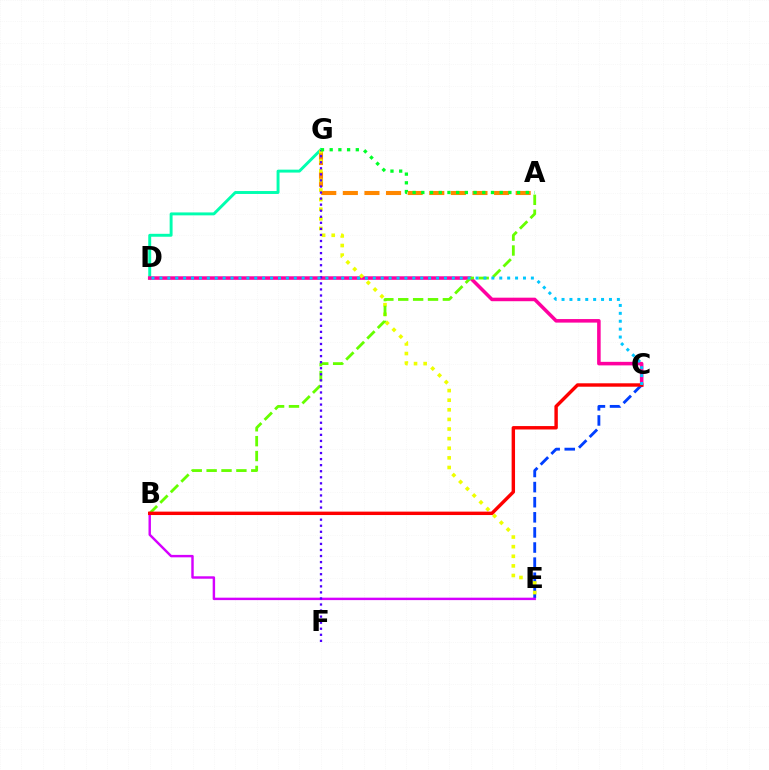{('D', 'G'): [{'color': '#00ffaf', 'line_style': 'solid', 'thickness': 2.11}], ('C', 'D'): [{'color': '#ff00a0', 'line_style': 'solid', 'thickness': 2.55}, {'color': '#00c7ff', 'line_style': 'dotted', 'thickness': 2.15}], ('C', 'E'): [{'color': '#003fff', 'line_style': 'dashed', 'thickness': 2.05}], ('A', 'G'): [{'color': '#ff8800', 'line_style': 'dashed', 'thickness': 2.93}, {'color': '#00ff27', 'line_style': 'dotted', 'thickness': 2.37}], ('E', 'G'): [{'color': '#eeff00', 'line_style': 'dotted', 'thickness': 2.61}], ('B', 'E'): [{'color': '#d600ff', 'line_style': 'solid', 'thickness': 1.75}], ('A', 'B'): [{'color': '#66ff00', 'line_style': 'dashed', 'thickness': 2.02}], ('F', 'G'): [{'color': '#4f00ff', 'line_style': 'dotted', 'thickness': 1.65}], ('B', 'C'): [{'color': '#ff0000', 'line_style': 'solid', 'thickness': 2.46}]}